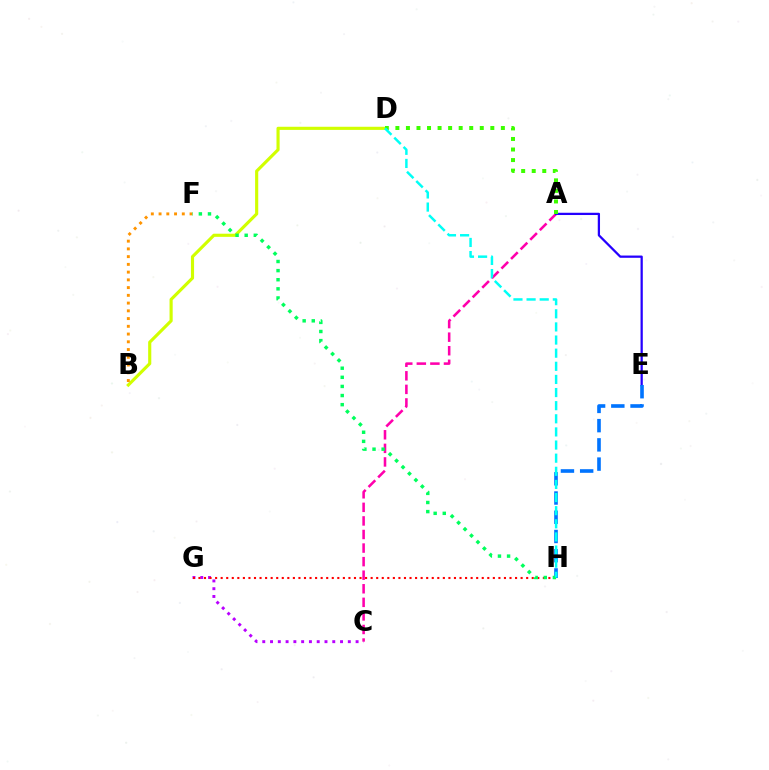{('A', 'C'): [{'color': '#ff00ac', 'line_style': 'dashed', 'thickness': 1.84}], ('C', 'G'): [{'color': '#b900ff', 'line_style': 'dotted', 'thickness': 2.11}], ('A', 'E'): [{'color': '#2500ff', 'line_style': 'solid', 'thickness': 1.63}], ('G', 'H'): [{'color': '#ff0000', 'line_style': 'dotted', 'thickness': 1.51}], ('B', 'D'): [{'color': '#d1ff00', 'line_style': 'solid', 'thickness': 2.26}], ('E', 'H'): [{'color': '#0074ff', 'line_style': 'dashed', 'thickness': 2.61}], ('B', 'F'): [{'color': '#ff9400', 'line_style': 'dotted', 'thickness': 2.1}], ('A', 'D'): [{'color': '#3dff00', 'line_style': 'dotted', 'thickness': 2.87}], ('F', 'H'): [{'color': '#00ff5c', 'line_style': 'dotted', 'thickness': 2.48}], ('D', 'H'): [{'color': '#00fff6', 'line_style': 'dashed', 'thickness': 1.78}]}